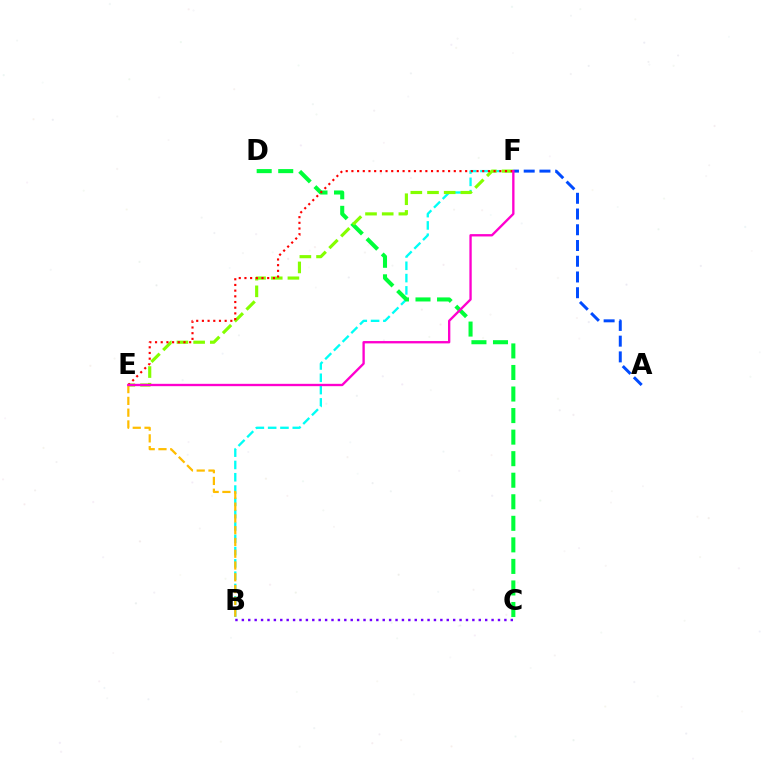{('B', 'F'): [{'color': '#00fff6', 'line_style': 'dashed', 'thickness': 1.67}], ('B', 'C'): [{'color': '#7200ff', 'line_style': 'dotted', 'thickness': 1.74}], ('C', 'D'): [{'color': '#00ff39', 'line_style': 'dashed', 'thickness': 2.93}], ('E', 'F'): [{'color': '#84ff00', 'line_style': 'dashed', 'thickness': 2.27}, {'color': '#ff0000', 'line_style': 'dotted', 'thickness': 1.55}, {'color': '#ff00cf', 'line_style': 'solid', 'thickness': 1.69}], ('B', 'E'): [{'color': '#ffbd00', 'line_style': 'dashed', 'thickness': 1.6}], ('A', 'F'): [{'color': '#004bff', 'line_style': 'dashed', 'thickness': 2.14}]}